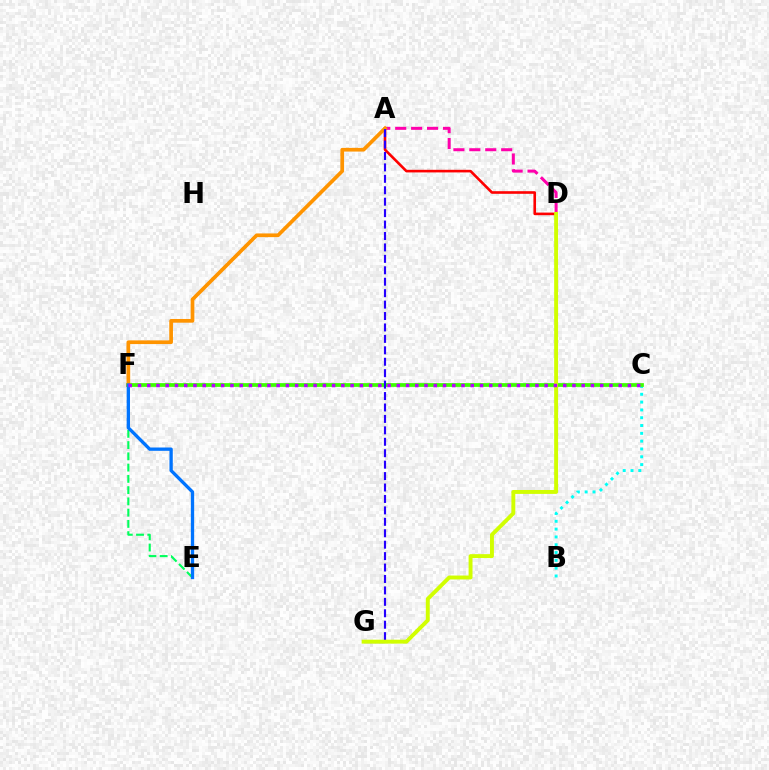{('B', 'C'): [{'color': '#00fff6', 'line_style': 'dotted', 'thickness': 2.12}], ('E', 'F'): [{'color': '#00ff5c', 'line_style': 'dashed', 'thickness': 1.53}, {'color': '#0074ff', 'line_style': 'solid', 'thickness': 2.39}], ('C', 'F'): [{'color': '#3dff00', 'line_style': 'solid', 'thickness': 2.69}, {'color': '#b900ff', 'line_style': 'dotted', 'thickness': 2.51}], ('A', 'D'): [{'color': '#ff00ac', 'line_style': 'dashed', 'thickness': 2.16}, {'color': '#ff0000', 'line_style': 'solid', 'thickness': 1.88}], ('A', 'F'): [{'color': '#ff9400', 'line_style': 'solid', 'thickness': 2.66}], ('A', 'G'): [{'color': '#2500ff', 'line_style': 'dashed', 'thickness': 1.55}], ('D', 'G'): [{'color': '#d1ff00', 'line_style': 'solid', 'thickness': 2.82}]}